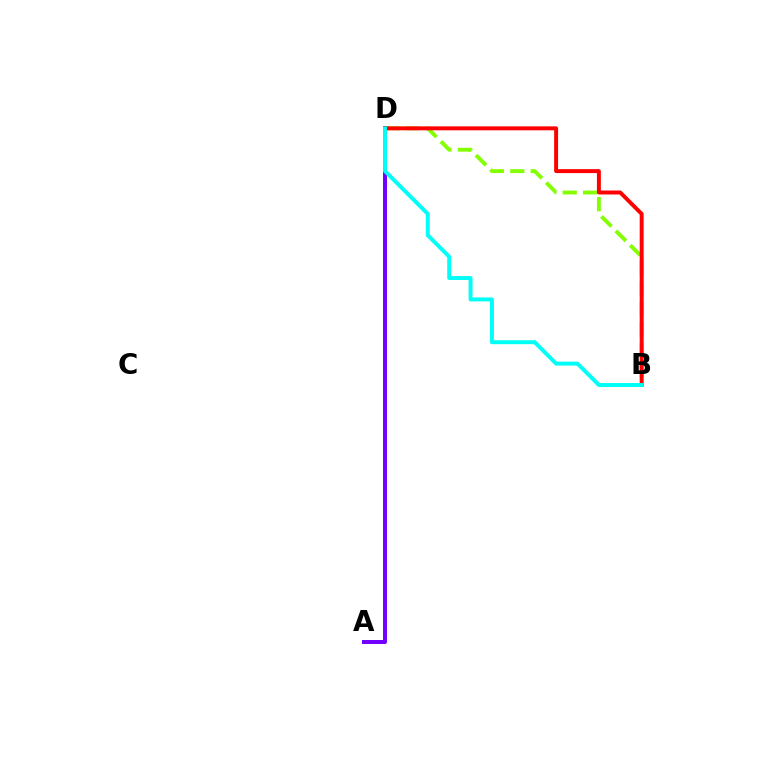{('B', 'D'): [{'color': '#84ff00', 'line_style': 'dashed', 'thickness': 2.77}, {'color': '#ff0000', 'line_style': 'solid', 'thickness': 2.84}, {'color': '#00fff6', 'line_style': 'solid', 'thickness': 2.84}], ('A', 'D'): [{'color': '#7200ff', 'line_style': 'solid', 'thickness': 2.87}]}